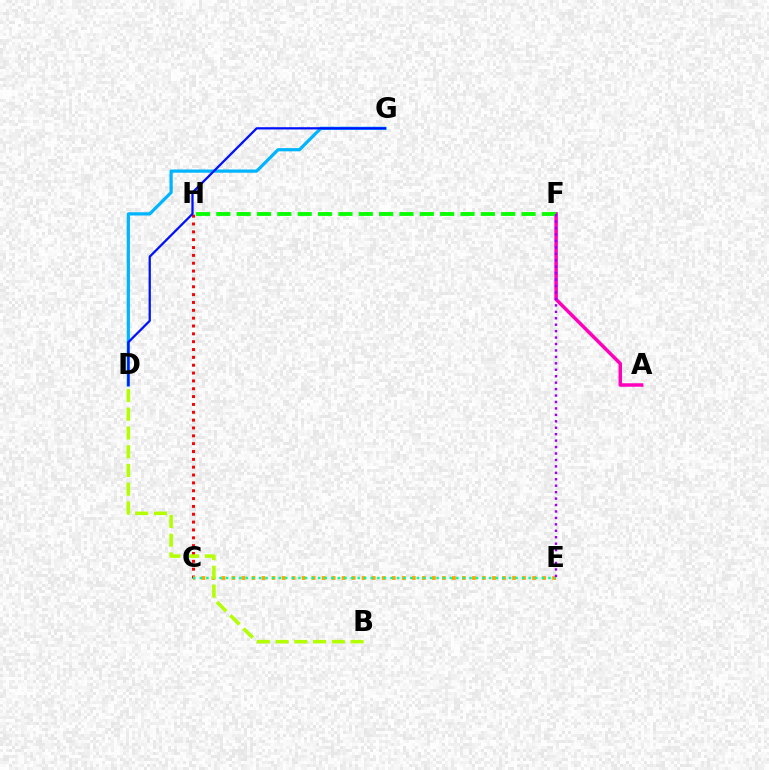{('C', 'H'): [{'color': '#ff0000', 'line_style': 'dotted', 'thickness': 2.13}], ('C', 'E'): [{'color': '#ffa500', 'line_style': 'dotted', 'thickness': 2.72}, {'color': '#00ff9d', 'line_style': 'dotted', 'thickness': 1.79}], ('D', 'G'): [{'color': '#00b5ff', 'line_style': 'solid', 'thickness': 2.32}, {'color': '#0010ff', 'line_style': 'solid', 'thickness': 1.63}], ('A', 'F'): [{'color': '#ff00bd', 'line_style': 'solid', 'thickness': 2.51}], ('F', 'H'): [{'color': '#08ff00', 'line_style': 'dashed', 'thickness': 2.76}], ('B', 'D'): [{'color': '#b3ff00', 'line_style': 'dashed', 'thickness': 2.55}], ('E', 'F'): [{'color': '#9b00ff', 'line_style': 'dotted', 'thickness': 1.75}]}